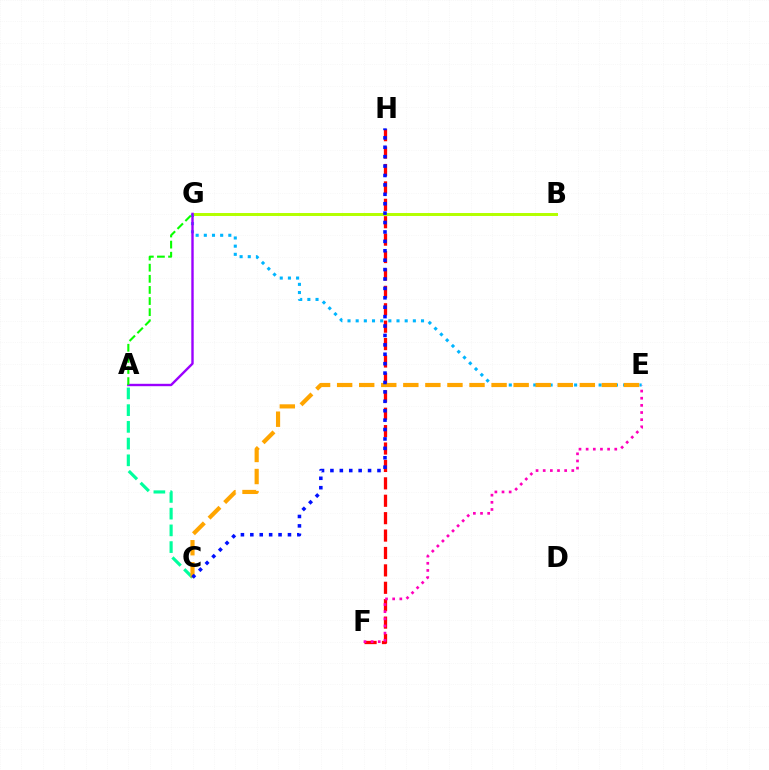{('A', 'C'): [{'color': '#00ff9d', 'line_style': 'dashed', 'thickness': 2.27}], ('F', 'H'): [{'color': '#ff0000', 'line_style': 'dashed', 'thickness': 2.36}], ('B', 'G'): [{'color': '#b3ff00', 'line_style': 'solid', 'thickness': 2.14}], ('E', 'F'): [{'color': '#ff00bd', 'line_style': 'dotted', 'thickness': 1.94}], ('E', 'G'): [{'color': '#00b5ff', 'line_style': 'dotted', 'thickness': 2.22}], ('A', 'G'): [{'color': '#9b00ff', 'line_style': 'solid', 'thickness': 1.72}, {'color': '#08ff00', 'line_style': 'dashed', 'thickness': 1.51}], ('C', 'E'): [{'color': '#ffa500', 'line_style': 'dashed', 'thickness': 3.0}], ('C', 'H'): [{'color': '#0010ff', 'line_style': 'dotted', 'thickness': 2.56}]}